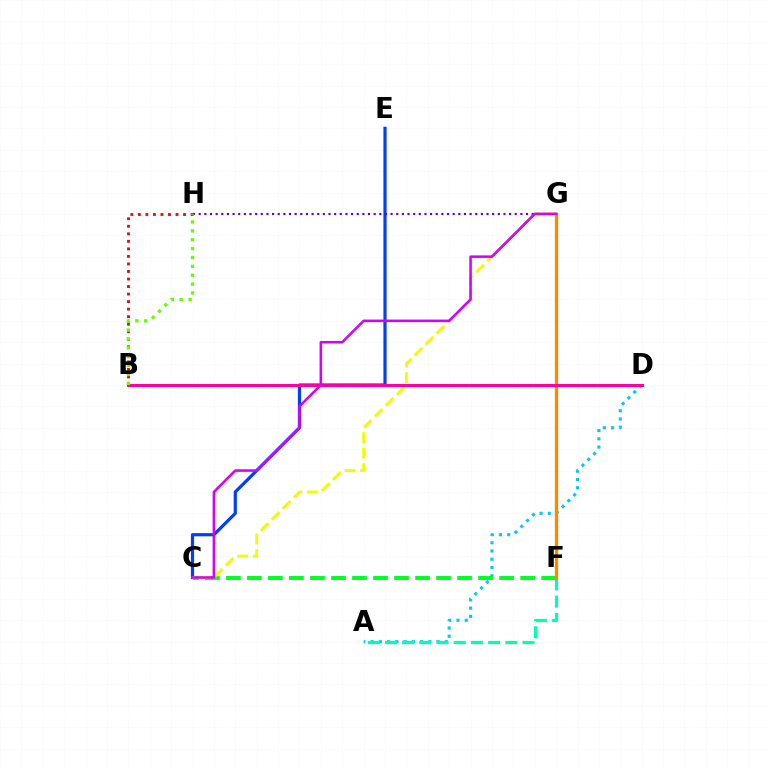{('A', 'D'): [{'color': '#00c7ff', 'line_style': 'dotted', 'thickness': 2.24}], ('C', 'E'): [{'color': '#003fff', 'line_style': 'solid', 'thickness': 2.3}], ('C', 'F'): [{'color': '#00ff27', 'line_style': 'dashed', 'thickness': 2.86}], ('A', 'F'): [{'color': '#00ffaf', 'line_style': 'dashed', 'thickness': 2.34}], ('F', 'G'): [{'color': '#ff8800', 'line_style': 'solid', 'thickness': 2.41}], ('C', 'G'): [{'color': '#eeff00', 'line_style': 'dashed', 'thickness': 2.11}, {'color': '#d600ff', 'line_style': 'solid', 'thickness': 1.85}], ('B', 'H'): [{'color': '#ff0000', 'line_style': 'dotted', 'thickness': 2.05}, {'color': '#66ff00', 'line_style': 'dotted', 'thickness': 2.41}], ('G', 'H'): [{'color': '#4f00ff', 'line_style': 'dotted', 'thickness': 1.53}], ('B', 'D'): [{'color': '#ff00a0', 'line_style': 'solid', 'thickness': 2.13}]}